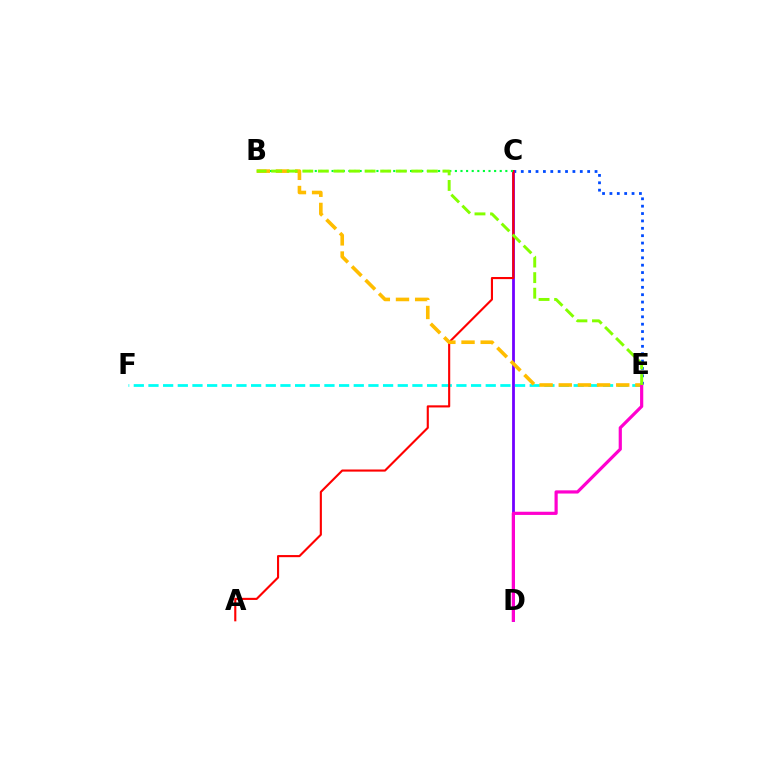{('C', 'E'): [{'color': '#004bff', 'line_style': 'dotted', 'thickness': 2.0}], ('C', 'D'): [{'color': '#7200ff', 'line_style': 'solid', 'thickness': 2.01}], ('E', 'F'): [{'color': '#00fff6', 'line_style': 'dashed', 'thickness': 1.99}], ('A', 'C'): [{'color': '#ff0000', 'line_style': 'solid', 'thickness': 1.53}], ('B', 'C'): [{'color': '#00ff39', 'line_style': 'dotted', 'thickness': 1.52}], ('B', 'E'): [{'color': '#ffbd00', 'line_style': 'dashed', 'thickness': 2.6}, {'color': '#84ff00', 'line_style': 'dashed', 'thickness': 2.12}], ('D', 'E'): [{'color': '#ff00cf', 'line_style': 'solid', 'thickness': 2.3}]}